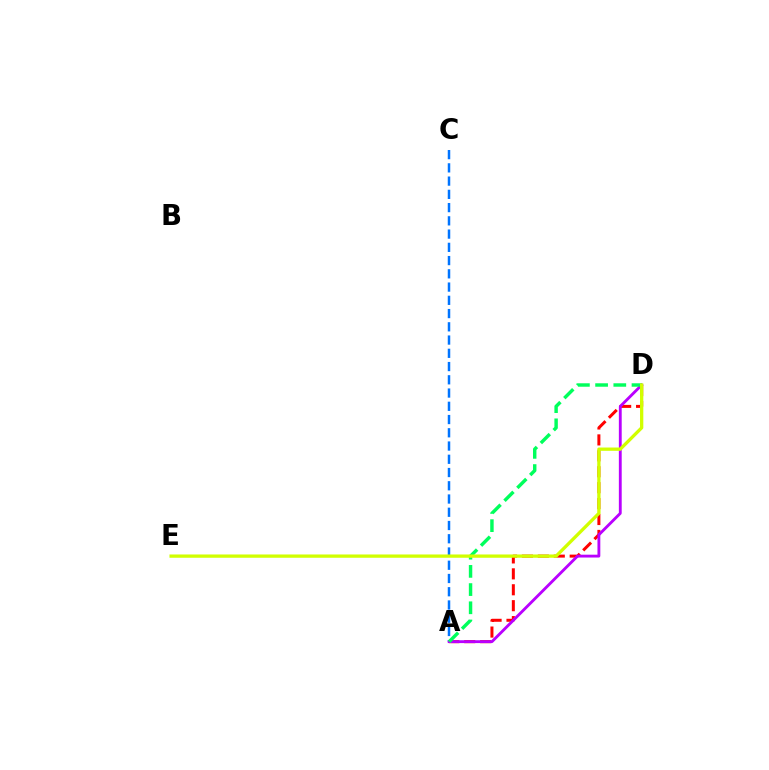{('A', 'D'): [{'color': '#ff0000', 'line_style': 'dashed', 'thickness': 2.16}, {'color': '#b900ff', 'line_style': 'solid', 'thickness': 2.05}, {'color': '#00ff5c', 'line_style': 'dashed', 'thickness': 2.47}], ('A', 'C'): [{'color': '#0074ff', 'line_style': 'dashed', 'thickness': 1.8}], ('D', 'E'): [{'color': '#d1ff00', 'line_style': 'solid', 'thickness': 2.37}]}